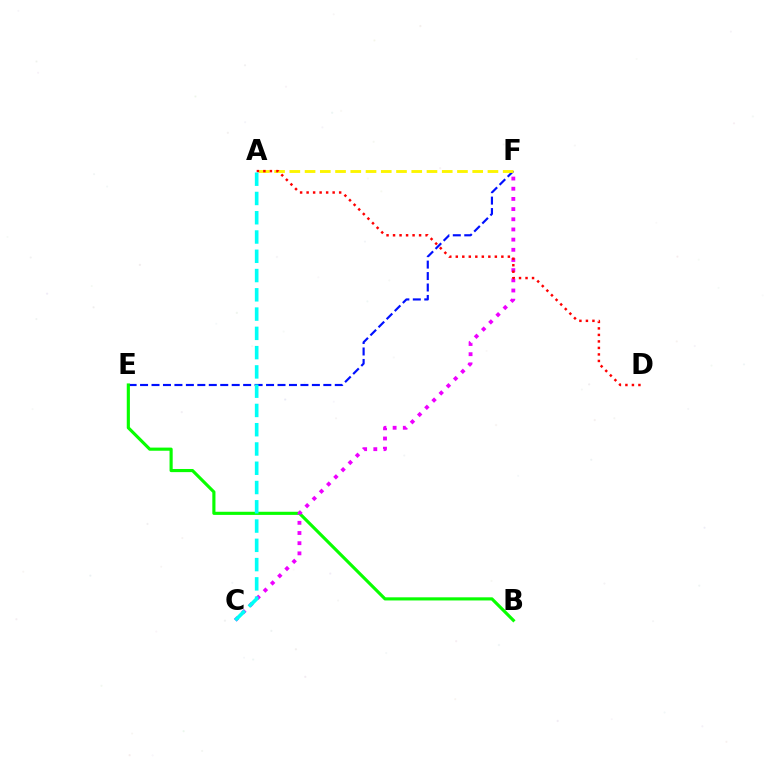{('E', 'F'): [{'color': '#0010ff', 'line_style': 'dashed', 'thickness': 1.56}], ('B', 'E'): [{'color': '#08ff00', 'line_style': 'solid', 'thickness': 2.26}], ('C', 'F'): [{'color': '#ee00ff', 'line_style': 'dotted', 'thickness': 2.76}], ('A', 'F'): [{'color': '#fcf500', 'line_style': 'dashed', 'thickness': 2.07}], ('A', 'D'): [{'color': '#ff0000', 'line_style': 'dotted', 'thickness': 1.77}], ('A', 'C'): [{'color': '#00fff6', 'line_style': 'dashed', 'thickness': 2.62}]}